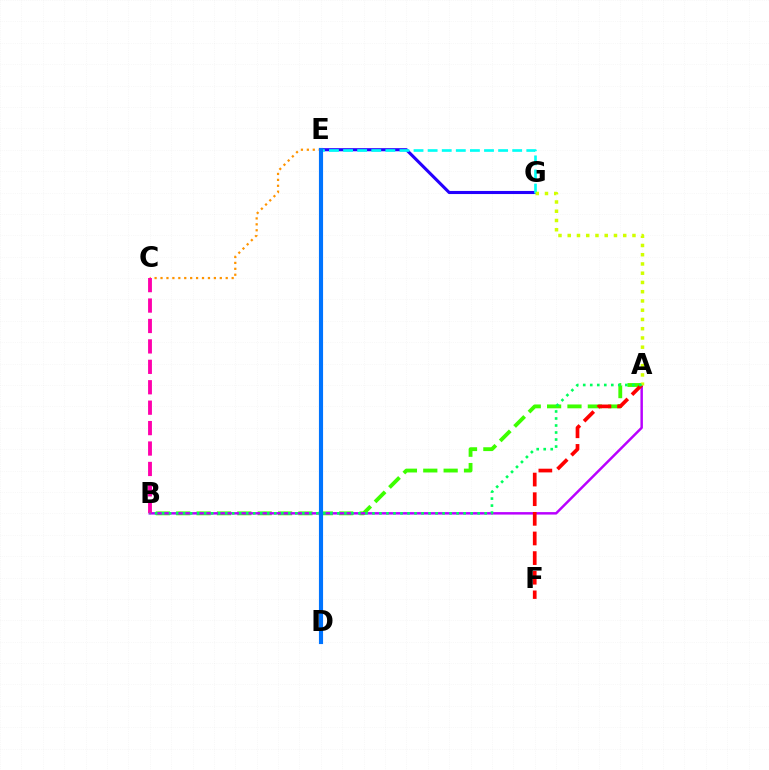{('A', 'B'): [{'color': '#3dff00', 'line_style': 'dashed', 'thickness': 2.77}, {'color': '#b900ff', 'line_style': 'solid', 'thickness': 1.77}, {'color': '#00ff5c', 'line_style': 'dotted', 'thickness': 1.91}], ('E', 'G'): [{'color': '#2500ff', 'line_style': 'solid', 'thickness': 2.23}, {'color': '#00fff6', 'line_style': 'dashed', 'thickness': 1.91}], ('A', 'F'): [{'color': '#ff0000', 'line_style': 'dashed', 'thickness': 2.67}], ('C', 'E'): [{'color': '#ff9400', 'line_style': 'dotted', 'thickness': 1.61}], ('B', 'C'): [{'color': '#ff00ac', 'line_style': 'dashed', 'thickness': 2.77}], ('D', 'E'): [{'color': '#0074ff', 'line_style': 'solid', 'thickness': 2.98}], ('A', 'G'): [{'color': '#d1ff00', 'line_style': 'dotted', 'thickness': 2.51}]}